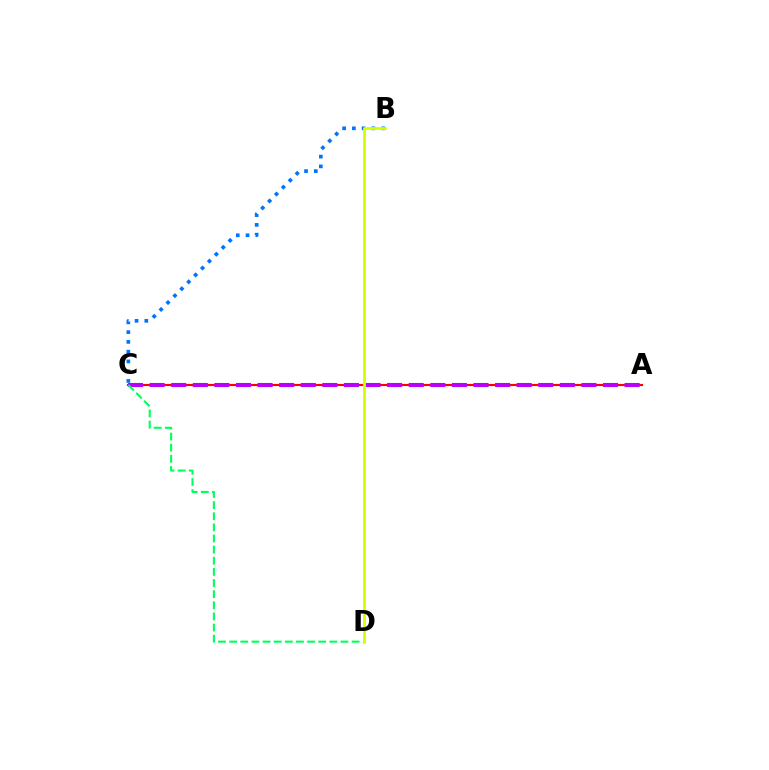{('A', 'C'): [{'color': '#ff0000', 'line_style': 'solid', 'thickness': 1.54}, {'color': '#b900ff', 'line_style': 'dashed', 'thickness': 2.93}], ('B', 'C'): [{'color': '#0074ff', 'line_style': 'dotted', 'thickness': 2.65}], ('C', 'D'): [{'color': '#00ff5c', 'line_style': 'dashed', 'thickness': 1.51}], ('B', 'D'): [{'color': '#d1ff00', 'line_style': 'solid', 'thickness': 2.03}]}